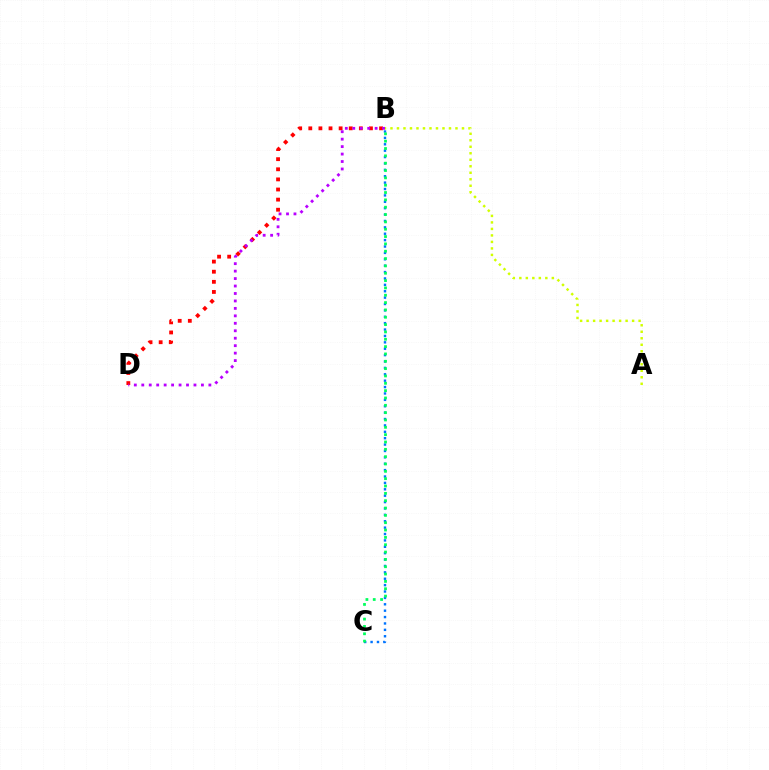{('B', 'D'): [{'color': '#ff0000', 'line_style': 'dotted', 'thickness': 2.75}, {'color': '#b900ff', 'line_style': 'dotted', 'thickness': 2.03}], ('B', 'C'): [{'color': '#0074ff', 'line_style': 'dotted', 'thickness': 1.74}, {'color': '#00ff5c', 'line_style': 'dotted', 'thickness': 1.99}], ('A', 'B'): [{'color': '#d1ff00', 'line_style': 'dotted', 'thickness': 1.77}]}